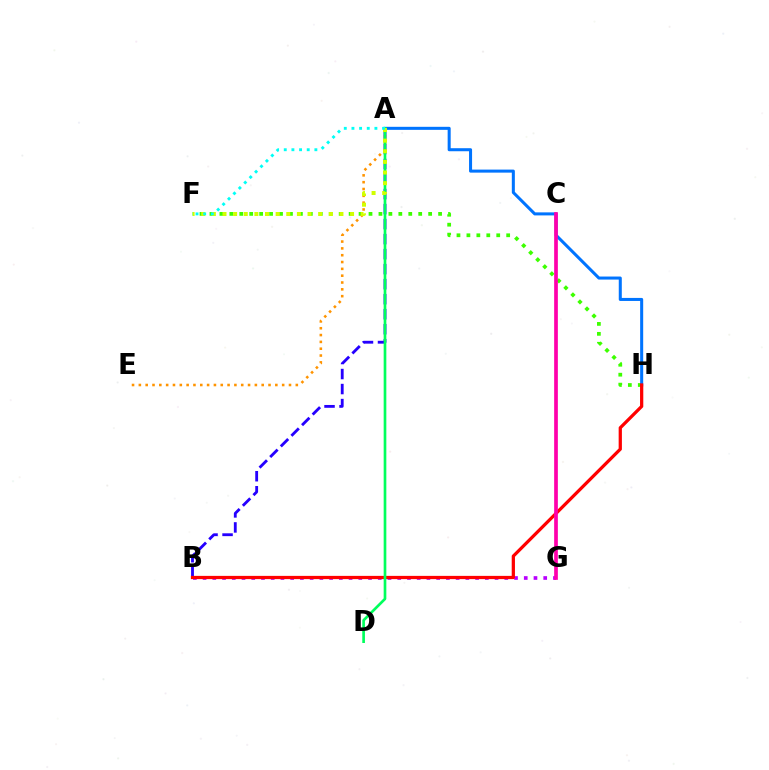{('F', 'H'): [{'color': '#3dff00', 'line_style': 'dotted', 'thickness': 2.7}], ('A', 'H'): [{'color': '#0074ff', 'line_style': 'solid', 'thickness': 2.19}], ('A', 'B'): [{'color': '#2500ff', 'line_style': 'dashed', 'thickness': 2.04}], ('B', 'G'): [{'color': '#b900ff', 'line_style': 'dotted', 'thickness': 2.64}], ('B', 'H'): [{'color': '#ff0000', 'line_style': 'solid', 'thickness': 2.34}], ('A', 'E'): [{'color': '#ff9400', 'line_style': 'dotted', 'thickness': 1.85}], ('A', 'D'): [{'color': '#00ff5c', 'line_style': 'solid', 'thickness': 1.92}], ('C', 'G'): [{'color': '#ff00ac', 'line_style': 'solid', 'thickness': 2.67}], ('A', 'F'): [{'color': '#d1ff00', 'line_style': 'dotted', 'thickness': 2.89}, {'color': '#00fff6', 'line_style': 'dotted', 'thickness': 2.08}]}